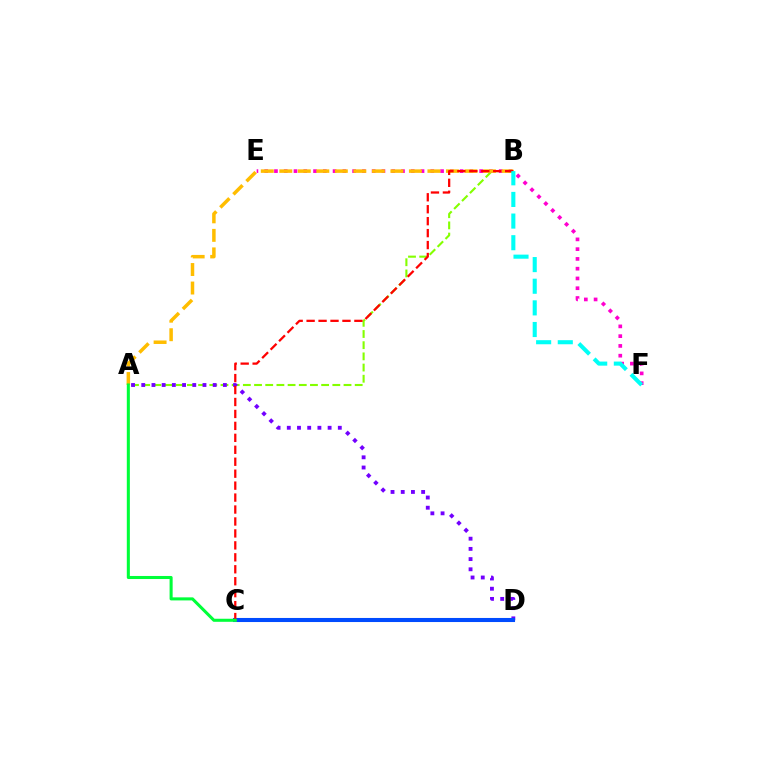{('A', 'B'): [{'color': '#84ff00', 'line_style': 'dashed', 'thickness': 1.52}, {'color': '#ffbd00', 'line_style': 'dashed', 'thickness': 2.52}], ('E', 'F'): [{'color': '#ff00cf', 'line_style': 'dotted', 'thickness': 2.65}], ('A', 'D'): [{'color': '#7200ff', 'line_style': 'dotted', 'thickness': 2.77}], ('C', 'D'): [{'color': '#004bff', 'line_style': 'solid', 'thickness': 2.93}], ('B', 'C'): [{'color': '#ff0000', 'line_style': 'dashed', 'thickness': 1.62}], ('A', 'C'): [{'color': '#00ff39', 'line_style': 'solid', 'thickness': 2.2}], ('B', 'F'): [{'color': '#00fff6', 'line_style': 'dashed', 'thickness': 2.94}]}